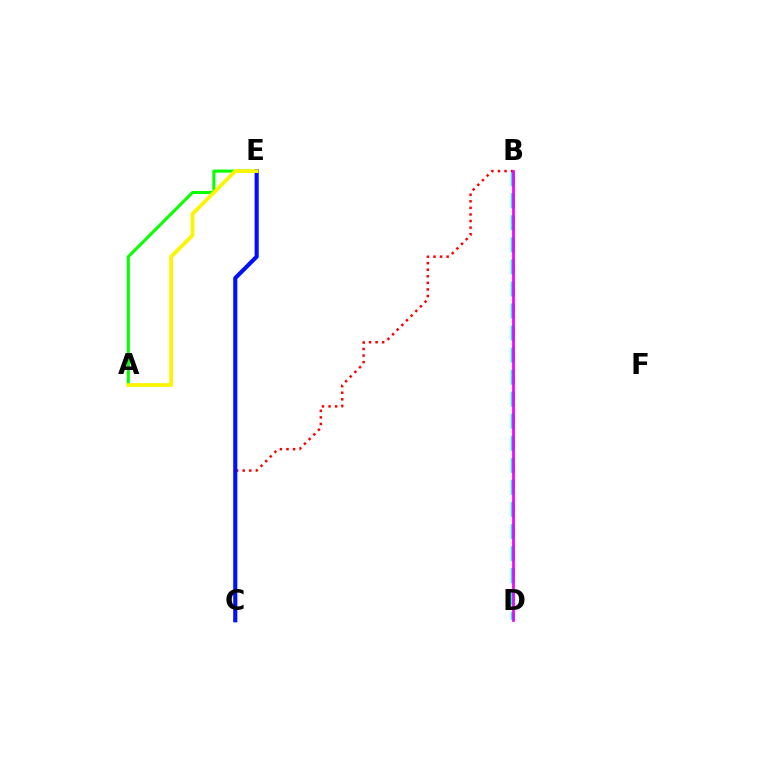{('B', 'D'): [{'color': '#00fff6', 'line_style': 'dashed', 'thickness': 3.0}, {'color': '#ee00ff', 'line_style': 'solid', 'thickness': 1.94}], ('B', 'C'): [{'color': '#ff0000', 'line_style': 'dotted', 'thickness': 1.79}], ('A', 'E'): [{'color': '#08ff00', 'line_style': 'solid', 'thickness': 2.2}, {'color': '#fcf500', 'line_style': 'solid', 'thickness': 2.69}], ('C', 'E'): [{'color': '#0010ff', 'line_style': 'solid', 'thickness': 2.96}]}